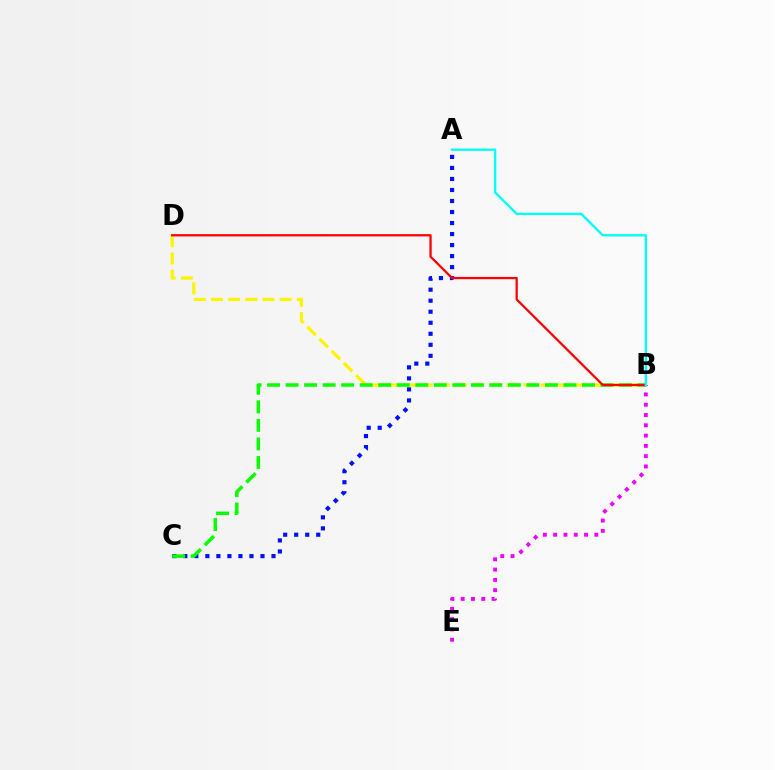{('A', 'C'): [{'color': '#0010ff', 'line_style': 'dotted', 'thickness': 2.99}], ('B', 'D'): [{'color': '#fcf500', 'line_style': 'dashed', 'thickness': 2.33}, {'color': '#ff0000', 'line_style': 'solid', 'thickness': 1.63}], ('B', 'E'): [{'color': '#ee00ff', 'line_style': 'dotted', 'thickness': 2.8}], ('B', 'C'): [{'color': '#08ff00', 'line_style': 'dashed', 'thickness': 2.52}], ('A', 'B'): [{'color': '#00fff6', 'line_style': 'solid', 'thickness': 1.69}]}